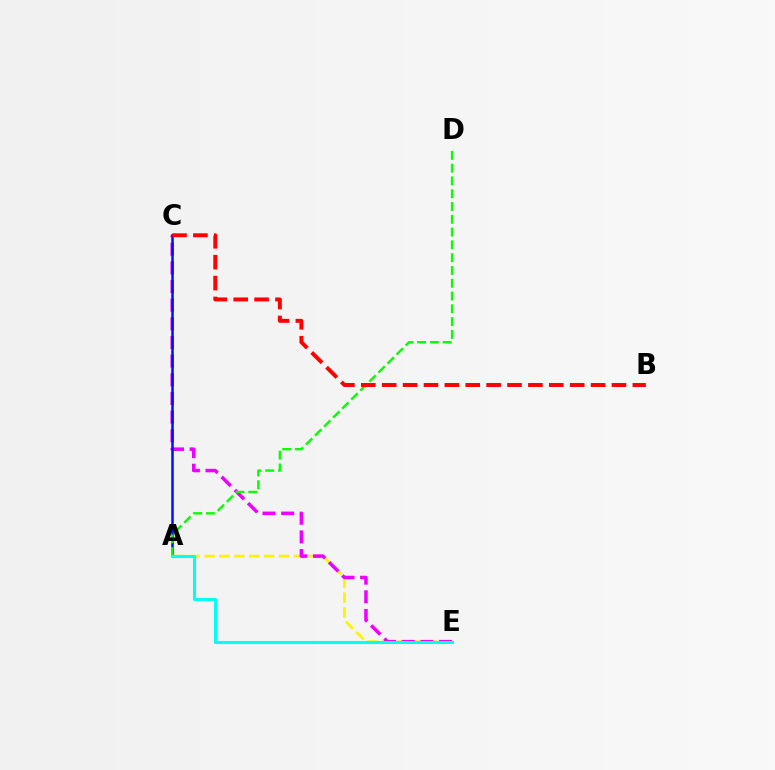{('A', 'E'): [{'color': '#fcf500', 'line_style': 'dashed', 'thickness': 2.02}, {'color': '#00fff6', 'line_style': 'solid', 'thickness': 2.2}], ('C', 'E'): [{'color': '#ee00ff', 'line_style': 'dashed', 'thickness': 2.53}], ('A', 'C'): [{'color': '#0010ff', 'line_style': 'solid', 'thickness': 1.81}], ('A', 'D'): [{'color': '#08ff00', 'line_style': 'dashed', 'thickness': 1.74}], ('B', 'C'): [{'color': '#ff0000', 'line_style': 'dashed', 'thickness': 2.84}]}